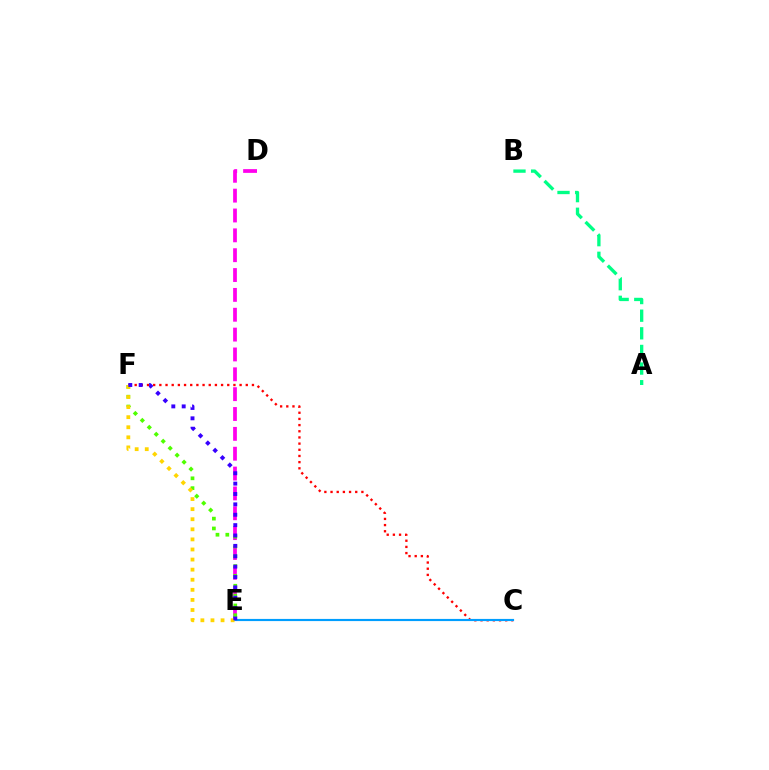{('C', 'F'): [{'color': '#ff0000', 'line_style': 'dotted', 'thickness': 1.68}], ('D', 'E'): [{'color': '#ff00ed', 'line_style': 'dashed', 'thickness': 2.7}], ('E', 'F'): [{'color': '#4fff00', 'line_style': 'dotted', 'thickness': 2.67}, {'color': '#ffd500', 'line_style': 'dotted', 'thickness': 2.74}, {'color': '#3700ff', 'line_style': 'dotted', 'thickness': 2.82}], ('C', 'E'): [{'color': '#009eff', 'line_style': 'solid', 'thickness': 1.56}], ('A', 'B'): [{'color': '#00ff86', 'line_style': 'dashed', 'thickness': 2.39}]}